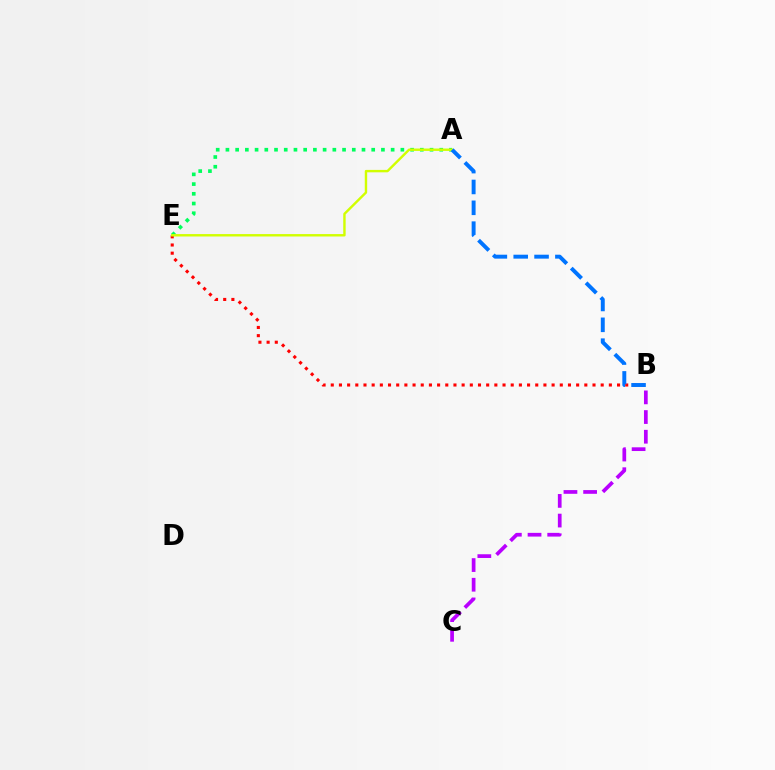{('A', 'E'): [{'color': '#00ff5c', 'line_style': 'dotted', 'thickness': 2.64}, {'color': '#d1ff00', 'line_style': 'solid', 'thickness': 1.74}], ('B', 'E'): [{'color': '#ff0000', 'line_style': 'dotted', 'thickness': 2.22}], ('B', 'C'): [{'color': '#b900ff', 'line_style': 'dashed', 'thickness': 2.67}], ('A', 'B'): [{'color': '#0074ff', 'line_style': 'dashed', 'thickness': 2.83}]}